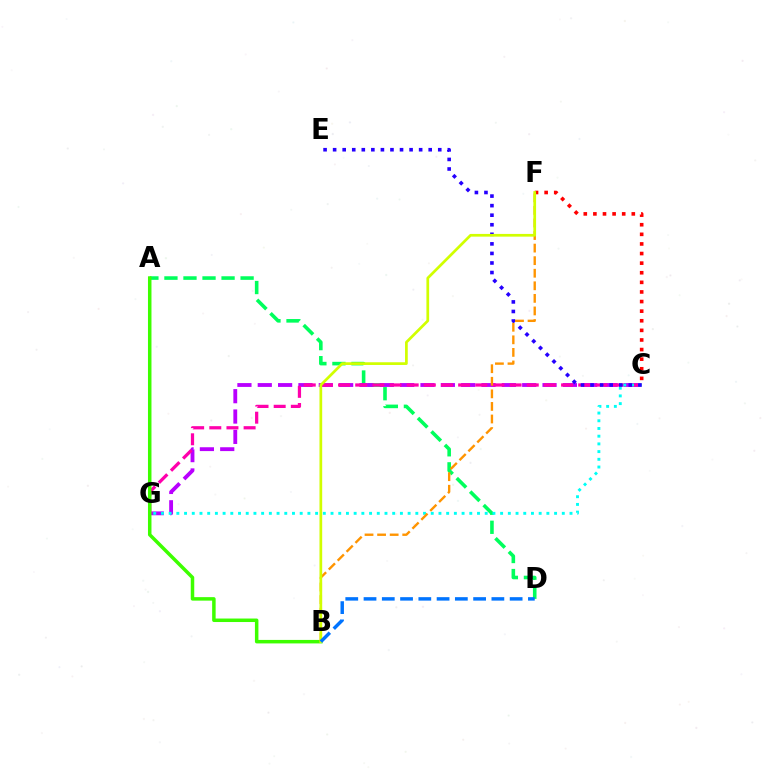{('A', 'D'): [{'color': '#00ff5c', 'line_style': 'dashed', 'thickness': 2.59}], ('C', 'G'): [{'color': '#b900ff', 'line_style': 'dashed', 'thickness': 2.76}, {'color': '#ff00ac', 'line_style': 'dashed', 'thickness': 2.33}, {'color': '#00fff6', 'line_style': 'dotted', 'thickness': 2.09}], ('C', 'E'): [{'color': '#2500ff', 'line_style': 'dotted', 'thickness': 2.6}], ('A', 'B'): [{'color': '#3dff00', 'line_style': 'solid', 'thickness': 2.52}], ('C', 'F'): [{'color': '#ff0000', 'line_style': 'dotted', 'thickness': 2.61}], ('B', 'F'): [{'color': '#ff9400', 'line_style': 'dashed', 'thickness': 1.71}, {'color': '#d1ff00', 'line_style': 'solid', 'thickness': 1.95}], ('B', 'D'): [{'color': '#0074ff', 'line_style': 'dashed', 'thickness': 2.48}]}